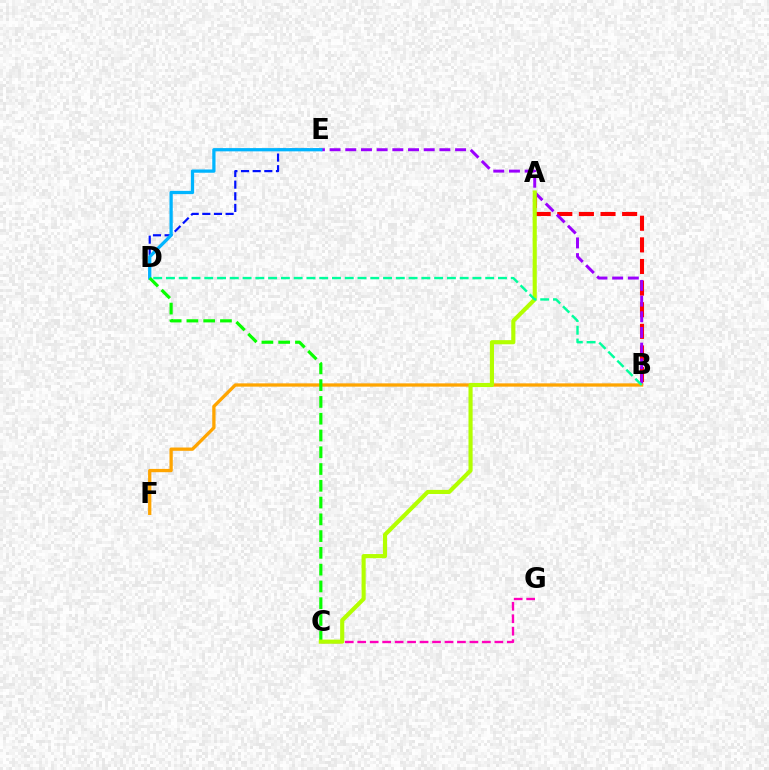{('A', 'B'): [{'color': '#ff0000', 'line_style': 'dashed', 'thickness': 2.94}], ('B', 'E'): [{'color': '#9b00ff', 'line_style': 'dashed', 'thickness': 2.13}], ('D', 'E'): [{'color': '#0010ff', 'line_style': 'dashed', 'thickness': 1.58}, {'color': '#00b5ff', 'line_style': 'solid', 'thickness': 2.34}], ('B', 'F'): [{'color': '#ffa500', 'line_style': 'solid', 'thickness': 2.37}], ('C', 'G'): [{'color': '#ff00bd', 'line_style': 'dashed', 'thickness': 1.69}], ('C', 'D'): [{'color': '#08ff00', 'line_style': 'dashed', 'thickness': 2.28}], ('A', 'C'): [{'color': '#b3ff00', 'line_style': 'solid', 'thickness': 2.97}], ('B', 'D'): [{'color': '#00ff9d', 'line_style': 'dashed', 'thickness': 1.73}]}